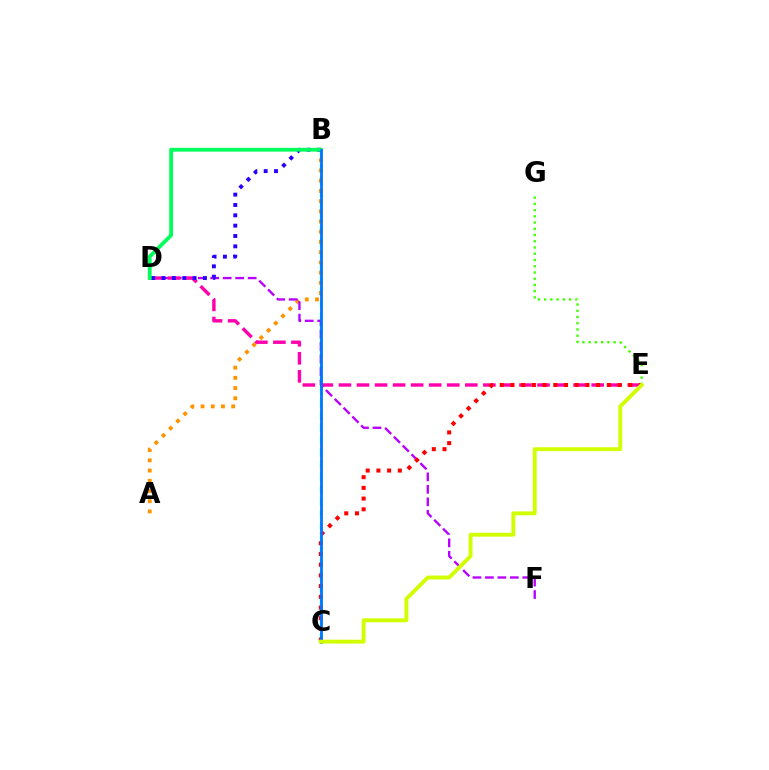{('B', 'C'): [{'color': '#00fff6', 'line_style': 'dashed', 'thickness': 1.68}, {'color': '#0074ff', 'line_style': 'solid', 'thickness': 2.0}], ('A', 'B'): [{'color': '#ff9400', 'line_style': 'dotted', 'thickness': 2.78}], ('D', 'F'): [{'color': '#b900ff', 'line_style': 'dashed', 'thickness': 1.69}], ('D', 'E'): [{'color': '#ff00ac', 'line_style': 'dashed', 'thickness': 2.45}], ('B', 'D'): [{'color': '#2500ff', 'line_style': 'dotted', 'thickness': 2.81}, {'color': '#00ff5c', 'line_style': 'solid', 'thickness': 2.74}], ('C', 'E'): [{'color': '#ff0000', 'line_style': 'dotted', 'thickness': 2.91}, {'color': '#d1ff00', 'line_style': 'solid', 'thickness': 2.8}], ('E', 'G'): [{'color': '#3dff00', 'line_style': 'dotted', 'thickness': 1.69}]}